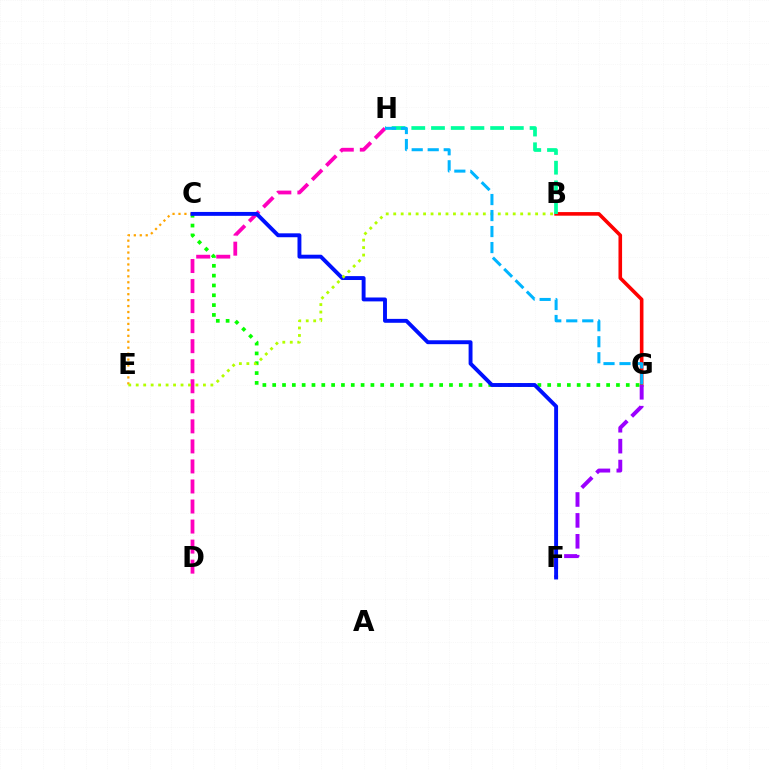{('B', 'G'): [{'color': '#ff0000', 'line_style': 'solid', 'thickness': 2.59}], ('D', 'H'): [{'color': '#ff00bd', 'line_style': 'dashed', 'thickness': 2.72}], ('B', 'H'): [{'color': '#00ff9d', 'line_style': 'dashed', 'thickness': 2.68}], ('C', 'G'): [{'color': '#08ff00', 'line_style': 'dotted', 'thickness': 2.67}], ('C', 'E'): [{'color': '#ffa500', 'line_style': 'dotted', 'thickness': 1.62}], ('F', 'G'): [{'color': '#9b00ff', 'line_style': 'dashed', 'thickness': 2.84}], ('C', 'F'): [{'color': '#0010ff', 'line_style': 'solid', 'thickness': 2.81}], ('B', 'E'): [{'color': '#b3ff00', 'line_style': 'dotted', 'thickness': 2.03}], ('G', 'H'): [{'color': '#00b5ff', 'line_style': 'dashed', 'thickness': 2.17}]}